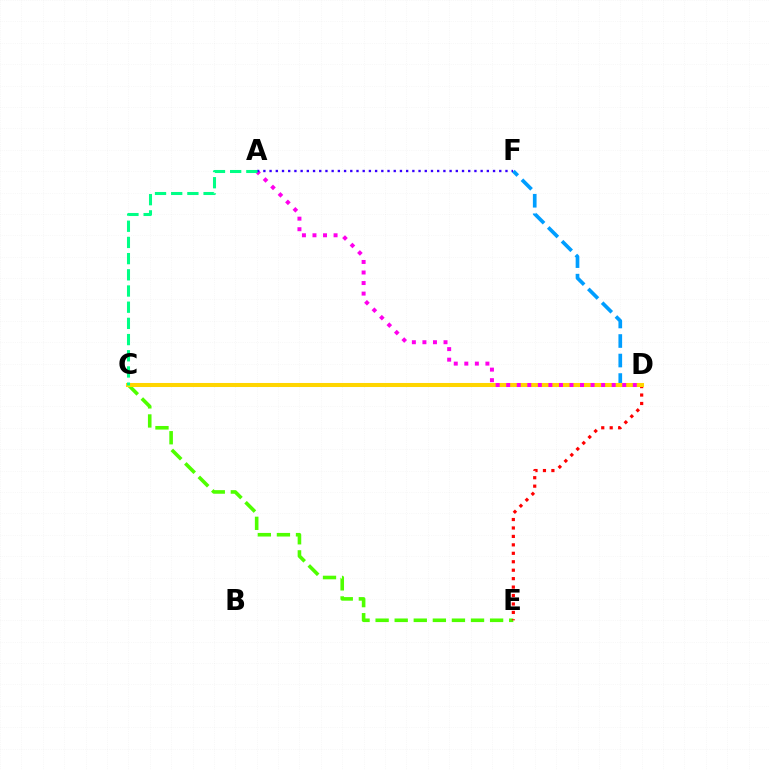{('C', 'E'): [{'color': '#4fff00', 'line_style': 'dashed', 'thickness': 2.59}], ('D', 'E'): [{'color': '#ff0000', 'line_style': 'dotted', 'thickness': 2.29}], ('D', 'F'): [{'color': '#009eff', 'line_style': 'dashed', 'thickness': 2.65}], ('C', 'D'): [{'color': '#ffd500', 'line_style': 'solid', 'thickness': 2.91}], ('A', 'D'): [{'color': '#ff00ed', 'line_style': 'dotted', 'thickness': 2.87}], ('A', 'F'): [{'color': '#3700ff', 'line_style': 'dotted', 'thickness': 1.69}], ('A', 'C'): [{'color': '#00ff86', 'line_style': 'dashed', 'thickness': 2.2}]}